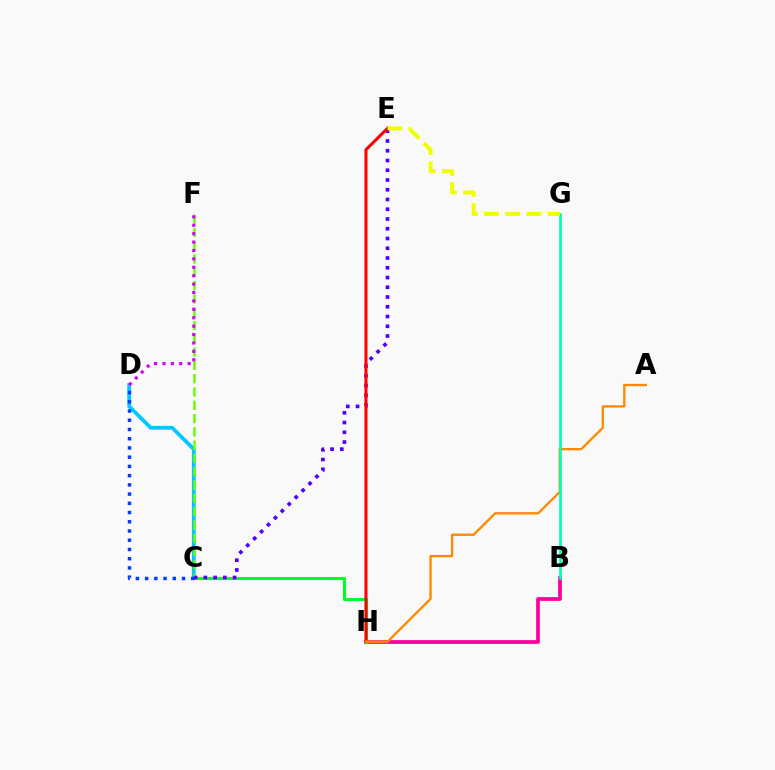{('C', 'D'): [{'color': '#00c7ff', 'line_style': 'solid', 'thickness': 2.7}, {'color': '#003fff', 'line_style': 'dotted', 'thickness': 2.51}], ('B', 'H'): [{'color': '#ff00a0', 'line_style': 'solid', 'thickness': 2.69}], ('C', 'F'): [{'color': '#66ff00', 'line_style': 'dashed', 'thickness': 1.81}], ('C', 'H'): [{'color': '#00ff27', 'line_style': 'solid', 'thickness': 2.24}], ('C', 'E'): [{'color': '#4f00ff', 'line_style': 'dotted', 'thickness': 2.65}], ('E', 'H'): [{'color': '#ff0000', 'line_style': 'solid', 'thickness': 2.19}], ('A', 'H'): [{'color': '#ff8800', 'line_style': 'solid', 'thickness': 1.67}], ('B', 'G'): [{'color': '#00ffaf', 'line_style': 'solid', 'thickness': 1.92}], ('E', 'G'): [{'color': '#eeff00', 'line_style': 'dashed', 'thickness': 2.88}], ('D', 'F'): [{'color': '#d600ff', 'line_style': 'dotted', 'thickness': 2.28}]}